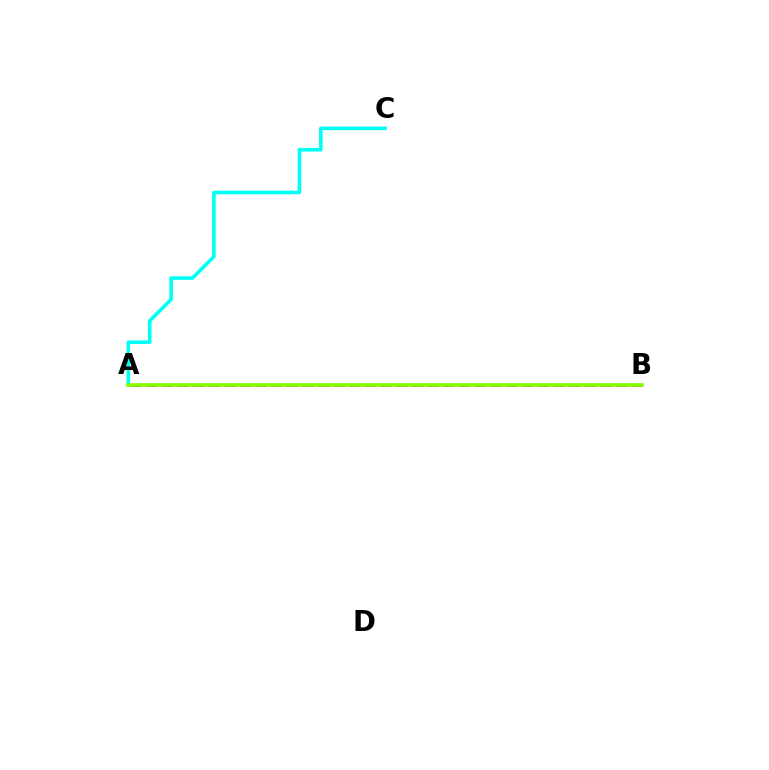{('A', 'C'): [{'color': '#00fff6', 'line_style': 'solid', 'thickness': 2.58}], ('A', 'B'): [{'color': '#ff0000', 'line_style': 'dashed', 'thickness': 2.13}, {'color': '#7200ff', 'line_style': 'solid', 'thickness': 1.59}, {'color': '#84ff00', 'line_style': 'solid', 'thickness': 2.58}]}